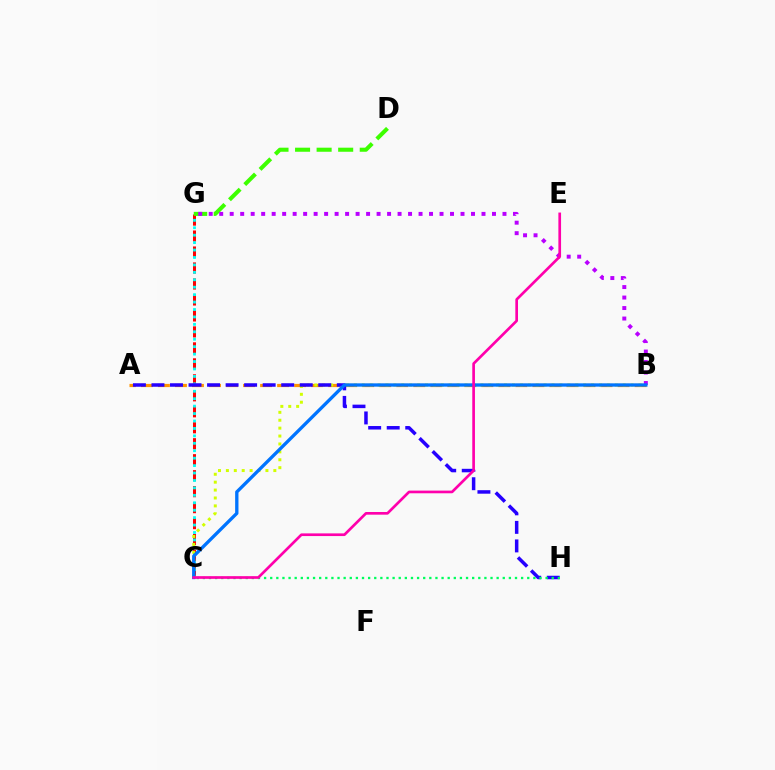{('C', 'G'): [{'color': '#ff0000', 'line_style': 'dashed', 'thickness': 2.17}, {'color': '#00fff6', 'line_style': 'dotted', 'thickness': 2.02}], ('D', 'G'): [{'color': '#3dff00', 'line_style': 'dashed', 'thickness': 2.93}], ('A', 'B'): [{'color': '#ff9400', 'line_style': 'dashed', 'thickness': 2.31}], ('B', 'C'): [{'color': '#d1ff00', 'line_style': 'dotted', 'thickness': 2.15}, {'color': '#0074ff', 'line_style': 'solid', 'thickness': 2.39}], ('A', 'H'): [{'color': '#2500ff', 'line_style': 'dashed', 'thickness': 2.52}], ('B', 'G'): [{'color': '#b900ff', 'line_style': 'dotted', 'thickness': 2.85}], ('C', 'H'): [{'color': '#00ff5c', 'line_style': 'dotted', 'thickness': 1.66}], ('C', 'E'): [{'color': '#ff00ac', 'line_style': 'solid', 'thickness': 1.93}]}